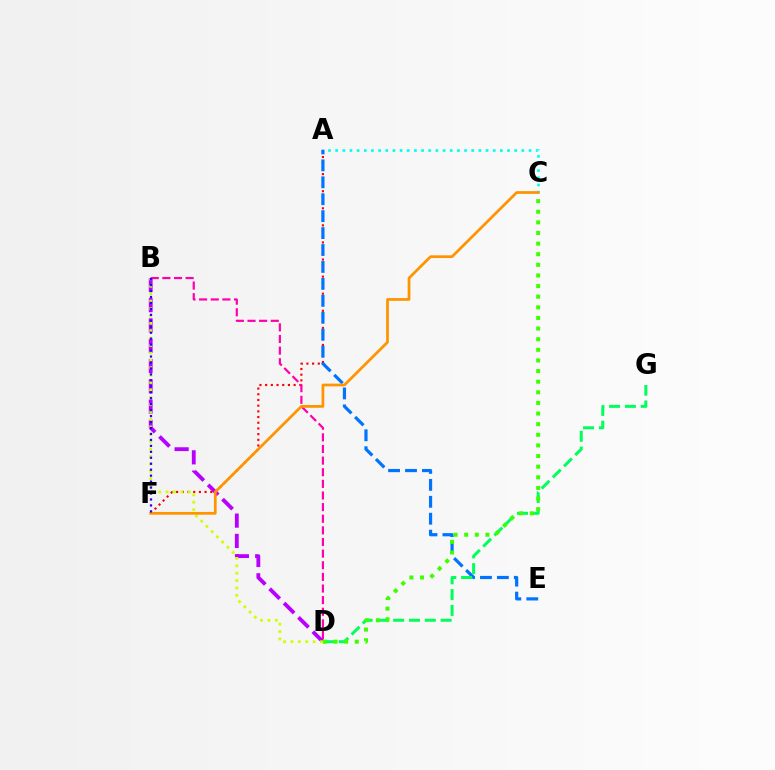{('B', 'D'): [{'color': '#b900ff', 'line_style': 'dashed', 'thickness': 2.76}, {'color': '#d1ff00', 'line_style': 'dotted', 'thickness': 2.01}, {'color': '#ff00ac', 'line_style': 'dashed', 'thickness': 1.58}], ('A', 'F'): [{'color': '#ff0000', 'line_style': 'dotted', 'thickness': 1.55}], ('A', 'C'): [{'color': '#00fff6', 'line_style': 'dotted', 'thickness': 1.95}], ('A', 'E'): [{'color': '#0074ff', 'line_style': 'dashed', 'thickness': 2.3}], ('D', 'G'): [{'color': '#00ff5c', 'line_style': 'dashed', 'thickness': 2.15}], ('C', 'D'): [{'color': '#3dff00', 'line_style': 'dotted', 'thickness': 2.89}], ('C', 'F'): [{'color': '#ff9400', 'line_style': 'solid', 'thickness': 1.97}], ('B', 'F'): [{'color': '#2500ff', 'line_style': 'dotted', 'thickness': 1.62}]}